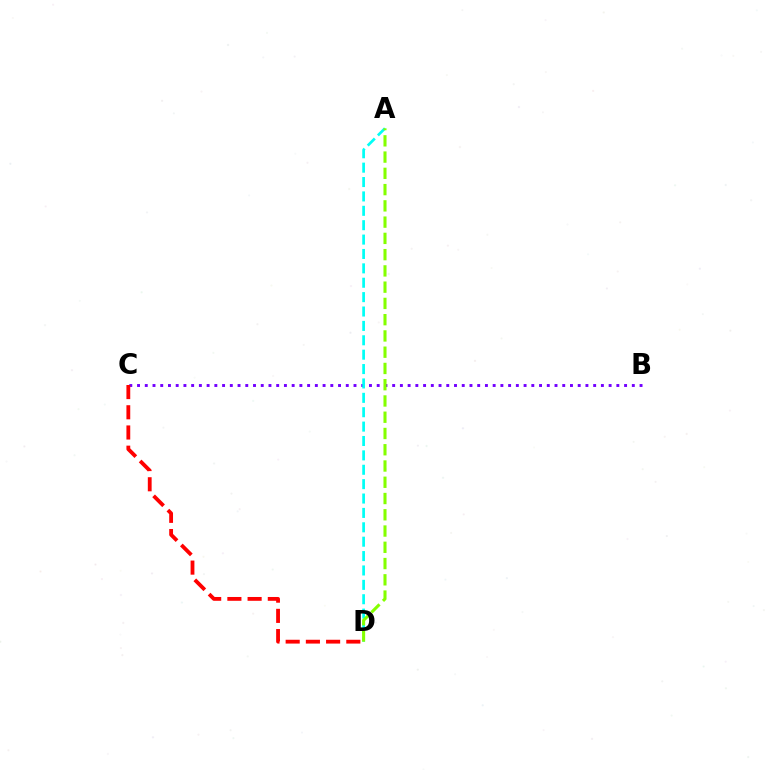{('B', 'C'): [{'color': '#7200ff', 'line_style': 'dotted', 'thickness': 2.1}], ('A', 'D'): [{'color': '#00fff6', 'line_style': 'dashed', 'thickness': 1.95}, {'color': '#84ff00', 'line_style': 'dashed', 'thickness': 2.21}], ('C', 'D'): [{'color': '#ff0000', 'line_style': 'dashed', 'thickness': 2.75}]}